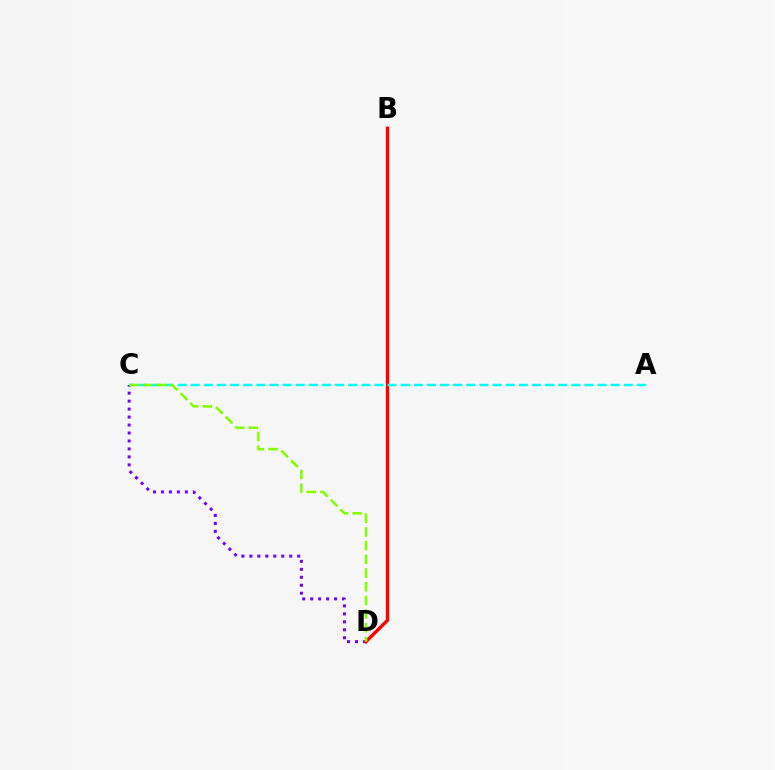{('C', 'D'): [{'color': '#7200ff', 'line_style': 'dotted', 'thickness': 2.16}, {'color': '#84ff00', 'line_style': 'dashed', 'thickness': 1.86}], ('B', 'D'): [{'color': '#ff0000', 'line_style': 'solid', 'thickness': 2.43}], ('A', 'C'): [{'color': '#00fff6', 'line_style': 'dashed', 'thickness': 1.78}]}